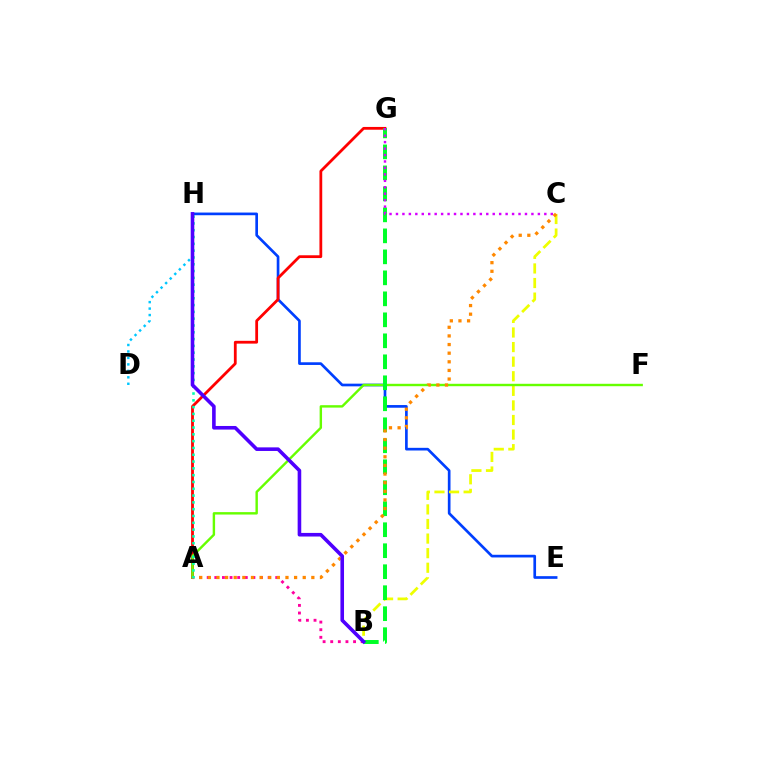{('E', 'H'): [{'color': '#003fff', 'line_style': 'solid', 'thickness': 1.93}], ('A', 'G'): [{'color': '#ff0000', 'line_style': 'solid', 'thickness': 2.01}], ('B', 'C'): [{'color': '#eeff00', 'line_style': 'dashed', 'thickness': 1.98}], ('A', 'F'): [{'color': '#66ff00', 'line_style': 'solid', 'thickness': 1.74}], ('B', 'G'): [{'color': '#00ff27', 'line_style': 'dashed', 'thickness': 2.85}], ('C', 'G'): [{'color': '#d600ff', 'line_style': 'dotted', 'thickness': 1.75}], ('A', 'B'): [{'color': '#ff00a0', 'line_style': 'dotted', 'thickness': 2.07}], ('A', 'C'): [{'color': '#ff8800', 'line_style': 'dotted', 'thickness': 2.34}], ('D', 'H'): [{'color': '#00c7ff', 'line_style': 'dotted', 'thickness': 1.76}], ('A', 'H'): [{'color': '#00ffaf', 'line_style': 'dotted', 'thickness': 1.85}], ('B', 'H'): [{'color': '#4f00ff', 'line_style': 'solid', 'thickness': 2.59}]}